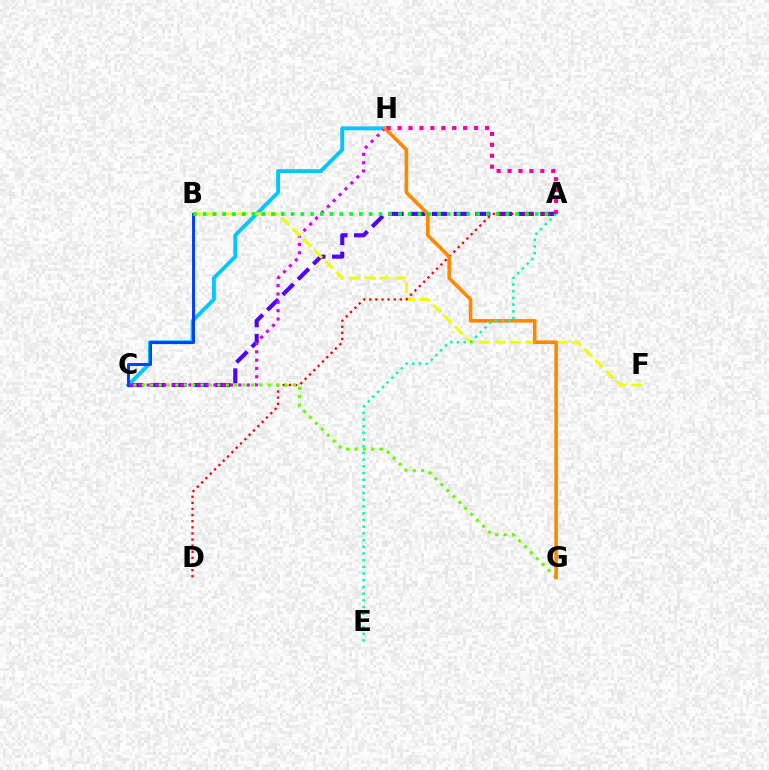{('A', 'C'): [{'color': '#4f00ff', 'line_style': 'dashed', 'thickness': 2.95}], ('C', 'H'): [{'color': '#00c7ff', 'line_style': 'solid', 'thickness': 2.78}, {'color': '#d600ff', 'line_style': 'dotted', 'thickness': 2.26}], ('B', 'F'): [{'color': '#eeff00', 'line_style': 'dashed', 'thickness': 2.09}], ('A', 'D'): [{'color': '#ff0000', 'line_style': 'dotted', 'thickness': 1.66}], ('C', 'G'): [{'color': '#66ff00', 'line_style': 'dotted', 'thickness': 2.28}], ('B', 'C'): [{'color': '#003fff', 'line_style': 'solid', 'thickness': 2.11}], ('G', 'H'): [{'color': '#ff8800', 'line_style': 'solid', 'thickness': 2.59}], ('A', 'B'): [{'color': '#00ff27', 'line_style': 'dotted', 'thickness': 2.65}], ('A', 'E'): [{'color': '#00ffaf', 'line_style': 'dotted', 'thickness': 1.82}], ('A', 'H'): [{'color': '#ff00a0', 'line_style': 'dotted', 'thickness': 2.97}]}